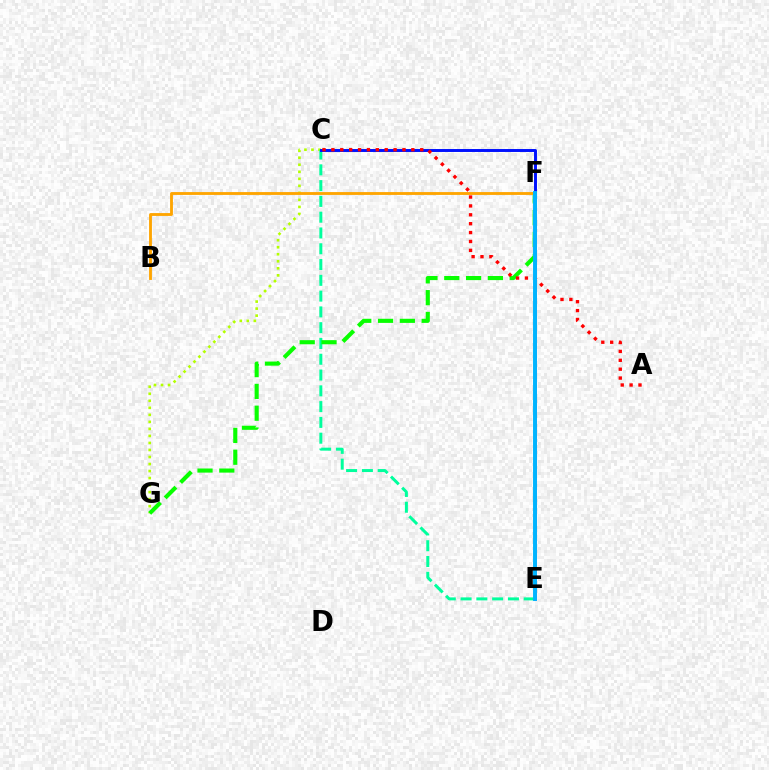{('C', 'G'): [{'color': '#b3ff00', 'line_style': 'dotted', 'thickness': 1.91}], ('E', 'F'): [{'color': '#9b00ff', 'line_style': 'dotted', 'thickness': 1.92}, {'color': '#ff00bd', 'line_style': 'solid', 'thickness': 2.06}, {'color': '#00b5ff', 'line_style': 'solid', 'thickness': 2.83}], ('C', 'E'): [{'color': '#00ff9d', 'line_style': 'dashed', 'thickness': 2.14}], ('F', 'G'): [{'color': '#08ff00', 'line_style': 'dashed', 'thickness': 2.96}], ('C', 'F'): [{'color': '#0010ff', 'line_style': 'solid', 'thickness': 2.12}], ('A', 'C'): [{'color': '#ff0000', 'line_style': 'dotted', 'thickness': 2.41}], ('B', 'F'): [{'color': '#ffa500', 'line_style': 'solid', 'thickness': 2.05}]}